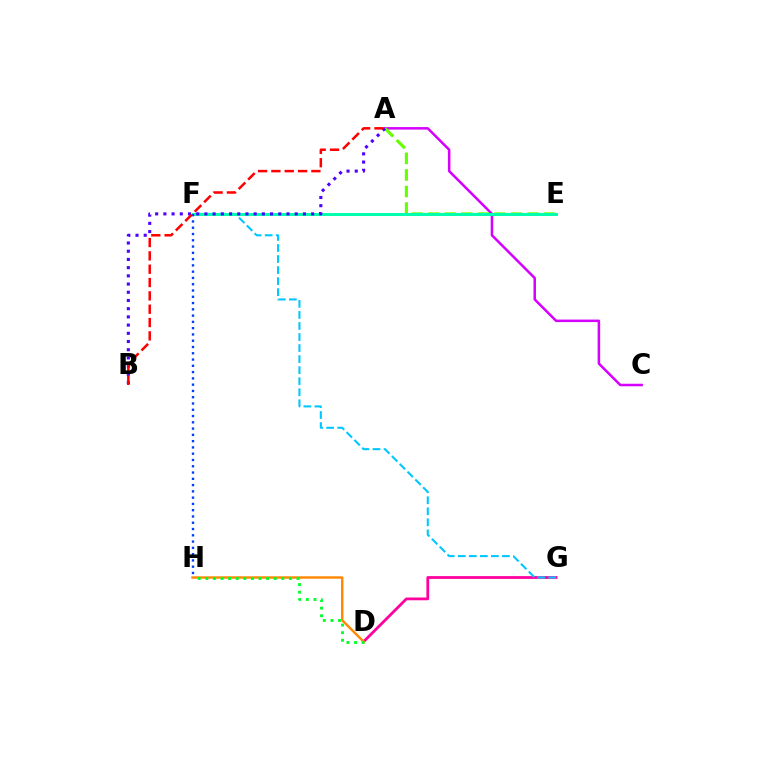{('A', 'C'): [{'color': '#d600ff', 'line_style': 'solid', 'thickness': 1.82}], ('D', 'G'): [{'color': '#ff00a0', 'line_style': 'solid', 'thickness': 2.0}], ('E', 'F'): [{'color': '#eeff00', 'line_style': 'dotted', 'thickness': 2.15}, {'color': '#00ffaf', 'line_style': 'solid', 'thickness': 2.13}], ('D', 'H'): [{'color': '#ff8800', 'line_style': 'solid', 'thickness': 1.74}, {'color': '#00ff27', 'line_style': 'dotted', 'thickness': 2.06}], ('A', 'E'): [{'color': '#66ff00', 'line_style': 'dashed', 'thickness': 2.25}], ('F', 'G'): [{'color': '#00c7ff', 'line_style': 'dashed', 'thickness': 1.5}], ('A', 'B'): [{'color': '#4f00ff', 'line_style': 'dotted', 'thickness': 2.23}, {'color': '#ff0000', 'line_style': 'dashed', 'thickness': 1.81}], ('F', 'H'): [{'color': '#003fff', 'line_style': 'dotted', 'thickness': 1.71}]}